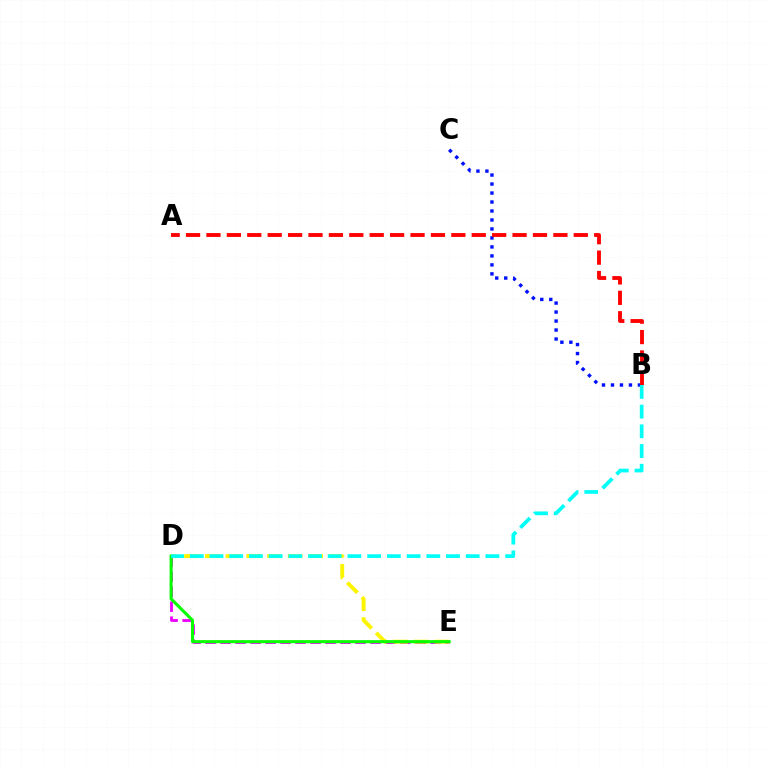{('D', 'E'): [{'color': '#ee00ff', 'line_style': 'dashed', 'thickness': 2.04}, {'color': '#fcf500', 'line_style': 'dashed', 'thickness': 2.82}, {'color': '#08ff00', 'line_style': 'solid', 'thickness': 2.21}], ('B', 'C'): [{'color': '#0010ff', 'line_style': 'dotted', 'thickness': 2.44}], ('A', 'B'): [{'color': '#ff0000', 'line_style': 'dashed', 'thickness': 2.77}], ('B', 'D'): [{'color': '#00fff6', 'line_style': 'dashed', 'thickness': 2.68}]}